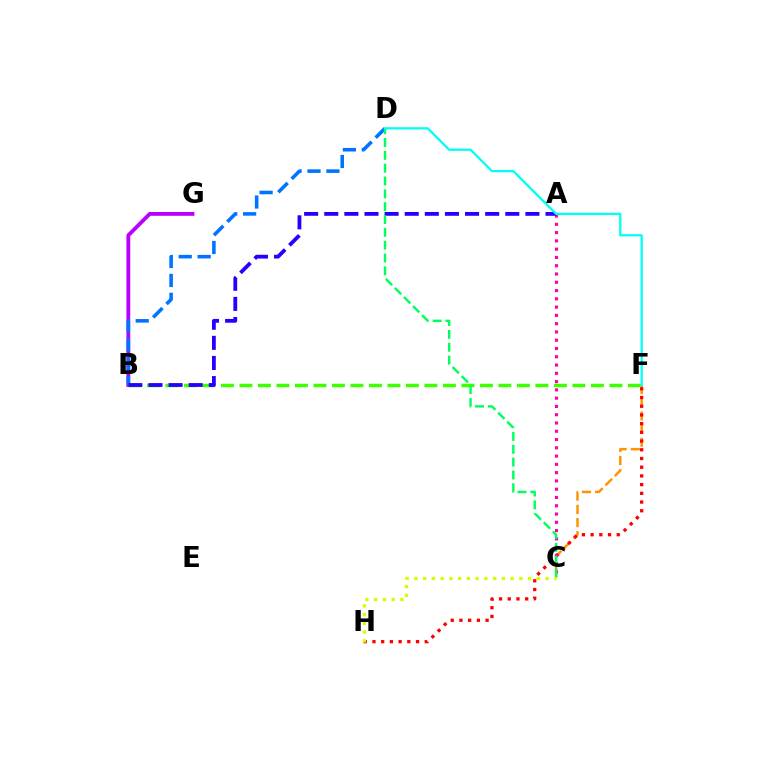{('B', 'G'): [{'color': '#b900ff', 'line_style': 'solid', 'thickness': 2.76}], ('C', 'F'): [{'color': '#ff9400', 'line_style': 'dashed', 'thickness': 1.79}], ('B', 'D'): [{'color': '#0074ff', 'line_style': 'dashed', 'thickness': 2.57}], ('F', 'H'): [{'color': '#ff0000', 'line_style': 'dotted', 'thickness': 2.37}], ('B', 'F'): [{'color': '#3dff00', 'line_style': 'dashed', 'thickness': 2.51}], ('A', 'C'): [{'color': '#ff00ac', 'line_style': 'dotted', 'thickness': 2.25}], ('A', 'B'): [{'color': '#2500ff', 'line_style': 'dashed', 'thickness': 2.73}], ('C', 'D'): [{'color': '#00ff5c', 'line_style': 'dashed', 'thickness': 1.74}], ('D', 'F'): [{'color': '#00fff6', 'line_style': 'solid', 'thickness': 1.64}], ('C', 'H'): [{'color': '#d1ff00', 'line_style': 'dotted', 'thickness': 2.38}]}